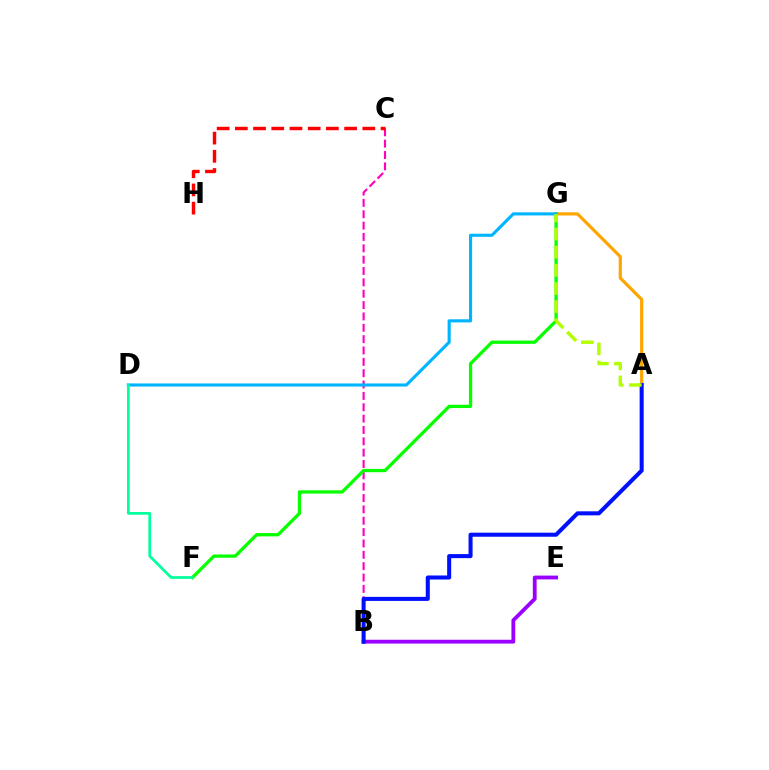{('A', 'G'): [{'color': '#ffa500', 'line_style': 'solid', 'thickness': 2.29}, {'color': '#b3ff00', 'line_style': 'dashed', 'thickness': 2.46}], ('B', 'E'): [{'color': '#9b00ff', 'line_style': 'solid', 'thickness': 2.74}], ('B', 'C'): [{'color': '#ff00bd', 'line_style': 'dashed', 'thickness': 1.54}], ('C', 'H'): [{'color': '#ff0000', 'line_style': 'dashed', 'thickness': 2.47}], ('F', 'G'): [{'color': '#08ff00', 'line_style': 'solid', 'thickness': 2.37}], ('A', 'B'): [{'color': '#0010ff', 'line_style': 'solid', 'thickness': 2.91}], ('D', 'G'): [{'color': '#00b5ff', 'line_style': 'solid', 'thickness': 2.25}], ('D', 'F'): [{'color': '#00ff9d', 'line_style': 'solid', 'thickness': 1.96}]}